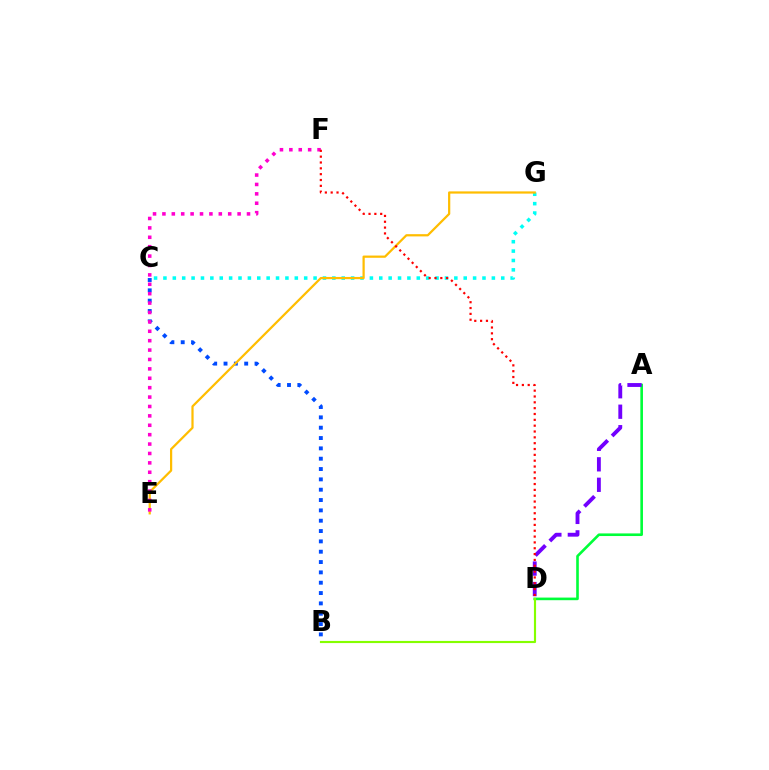{('A', 'D'): [{'color': '#00ff39', 'line_style': 'solid', 'thickness': 1.89}, {'color': '#7200ff', 'line_style': 'dashed', 'thickness': 2.78}], ('B', 'C'): [{'color': '#004bff', 'line_style': 'dotted', 'thickness': 2.81}], ('B', 'D'): [{'color': '#84ff00', 'line_style': 'solid', 'thickness': 1.54}], ('C', 'G'): [{'color': '#00fff6', 'line_style': 'dotted', 'thickness': 2.55}], ('E', 'G'): [{'color': '#ffbd00', 'line_style': 'solid', 'thickness': 1.61}], ('E', 'F'): [{'color': '#ff00cf', 'line_style': 'dotted', 'thickness': 2.55}], ('D', 'F'): [{'color': '#ff0000', 'line_style': 'dotted', 'thickness': 1.59}]}